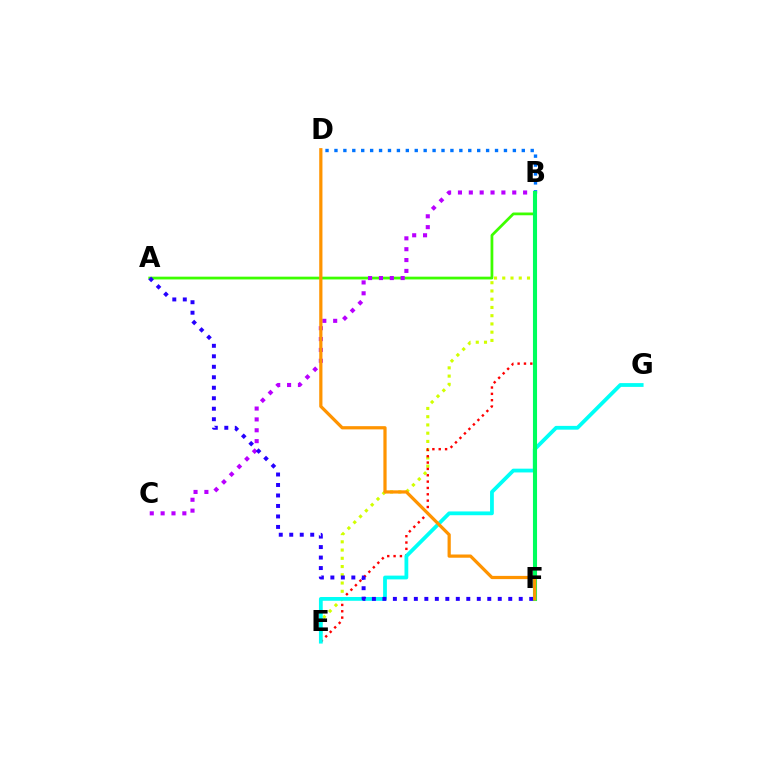{('A', 'B'): [{'color': '#3dff00', 'line_style': 'solid', 'thickness': 1.98}], ('B', 'E'): [{'color': '#d1ff00', 'line_style': 'dotted', 'thickness': 2.24}, {'color': '#ff0000', 'line_style': 'dotted', 'thickness': 1.72}], ('B', 'C'): [{'color': '#b900ff', 'line_style': 'dotted', 'thickness': 2.95}], ('B', 'F'): [{'color': '#ff00ac', 'line_style': 'dotted', 'thickness': 2.58}, {'color': '#00ff5c', 'line_style': 'solid', 'thickness': 2.95}], ('E', 'G'): [{'color': '#00fff6', 'line_style': 'solid', 'thickness': 2.72}], ('B', 'D'): [{'color': '#0074ff', 'line_style': 'dotted', 'thickness': 2.42}], ('A', 'F'): [{'color': '#2500ff', 'line_style': 'dotted', 'thickness': 2.85}], ('D', 'F'): [{'color': '#ff9400', 'line_style': 'solid', 'thickness': 2.32}]}